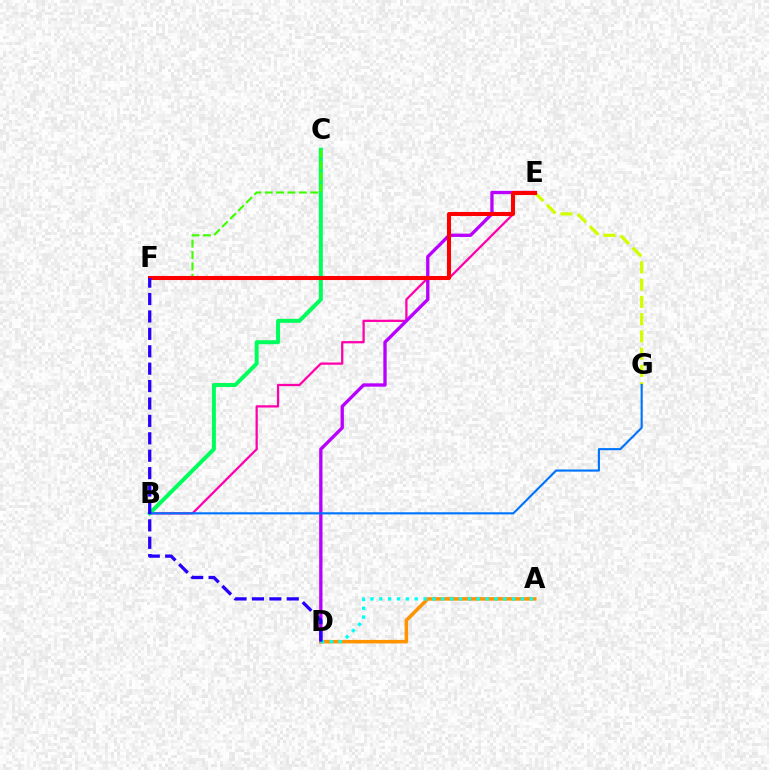{('E', 'G'): [{'color': '#d1ff00', 'line_style': 'dashed', 'thickness': 2.35}], ('B', 'E'): [{'color': '#ff00ac', 'line_style': 'solid', 'thickness': 1.63}], ('D', 'E'): [{'color': '#b900ff', 'line_style': 'solid', 'thickness': 2.4}], ('B', 'C'): [{'color': '#00ff5c', 'line_style': 'solid', 'thickness': 2.88}], ('C', 'F'): [{'color': '#3dff00', 'line_style': 'dashed', 'thickness': 1.54}], ('A', 'D'): [{'color': '#ff9400', 'line_style': 'solid', 'thickness': 2.54}, {'color': '#00fff6', 'line_style': 'dotted', 'thickness': 2.41}], ('E', 'F'): [{'color': '#ff0000', 'line_style': 'solid', 'thickness': 2.93}], ('B', 'G'): [{'color': '#0074ff', 'line_style': 'solid', 'thickness': 1.54}], ('D', 'F'): [{'color': '#2500ff', 'line_style': 'dashed', 'thickness': 2.37}]}